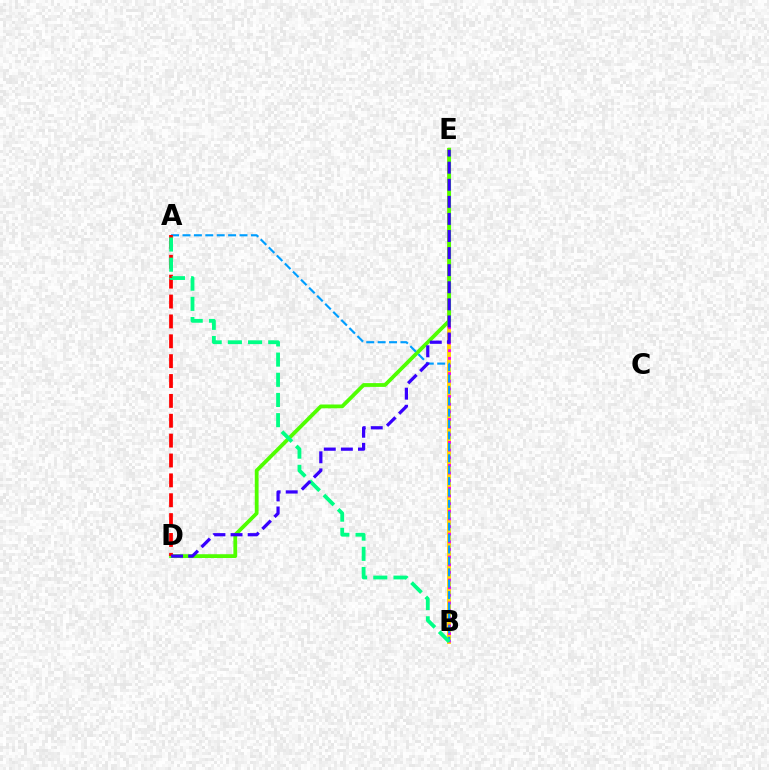{('B', 'E'): [{'color': '#ffd500', 'line_style': 'solid', 'thickness': 2.78}, {'color': '#ff00ed', 'line_style': 'dotted', 'thickness': 2.08}], ('D', 'E'): [{'color': '#4fff00', 'line_style': 'solid', 'thickness': 2.72}, {'color': '#3700ff', 'line_style': 'dashed', 'thickness': 2.32}], ('A', 'B'): [{'color': '#009eff', 'line_style': 'dashed', 'thickness': 1.55}, {'color': '#00ff86', 'line_style': 'dashed', 'thickness': 2.74}], ('A', 'D'): [{'color': '#ff0000', 'line_style': 'dashed', 'thickness': 2.7}]}